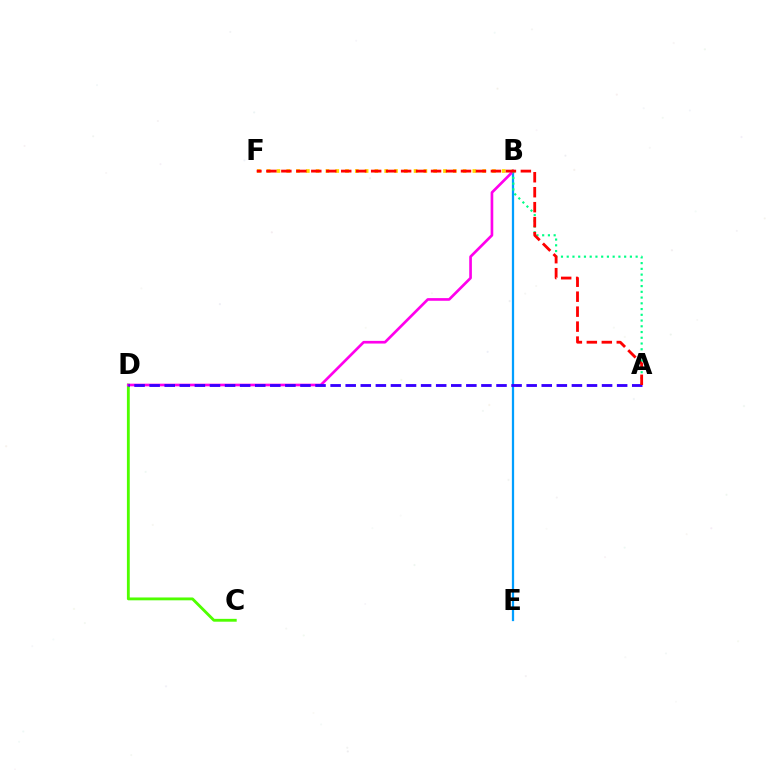{('B', 'F'): [{'color': '#ffd500', 'line_style': 'dotted', 'thickness': 2.66}], ('B', 'E'): [{'color': '#009eff', 'line_style': 'solid', 'thickness': 1.62}], ('C', 'D'): [{'color': '#4fff00', 'line_style': 'solid', 'thickness': 2.05}], ('B', 'D'): [{'color': '#ff00ed', 'line_style': 'solid', 'thickness': 1.92}], ('A', 'B'): [{'color': '#00ff86', 'line_style': 'dotted', 'thickness': 1.56}], ('A', 'D'): [{'color': '#3700ff', 'line_style': 'dashed', 'thickness': 2.05}], ('A', 'F'): [{'color': '#ff0000', 'line_style': 'dashed', 'thickness': 2.03}]}